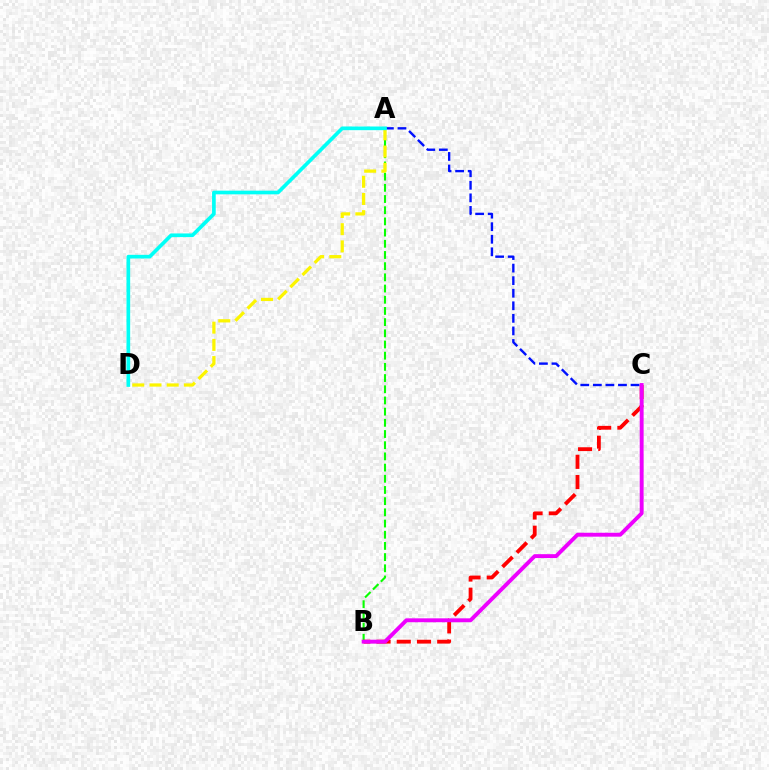{('A', 'B'): [{'color': '#08ff00', 'line_style': 'dashed', 'thickness': 1.52}], ('B', 'C'): [{'color': '#ff0000', 'line_style': 'dashed', 'thickness': 2.75}, {'color': '#ee00ff', 'line_style': 'solid', 'thickness': 2.8}], ('A', 'C'): [{'color': '#0010ff', 'line_style': 'dashed', 'thickness': 1.71}], ('A', 'D'): [{'color': '#fcf500', 'line_style': 'dashed', 'thickness': 2.34}, {'color': '#00fff6', 'line_style': 'solid', 'thickness': 2.64}]}